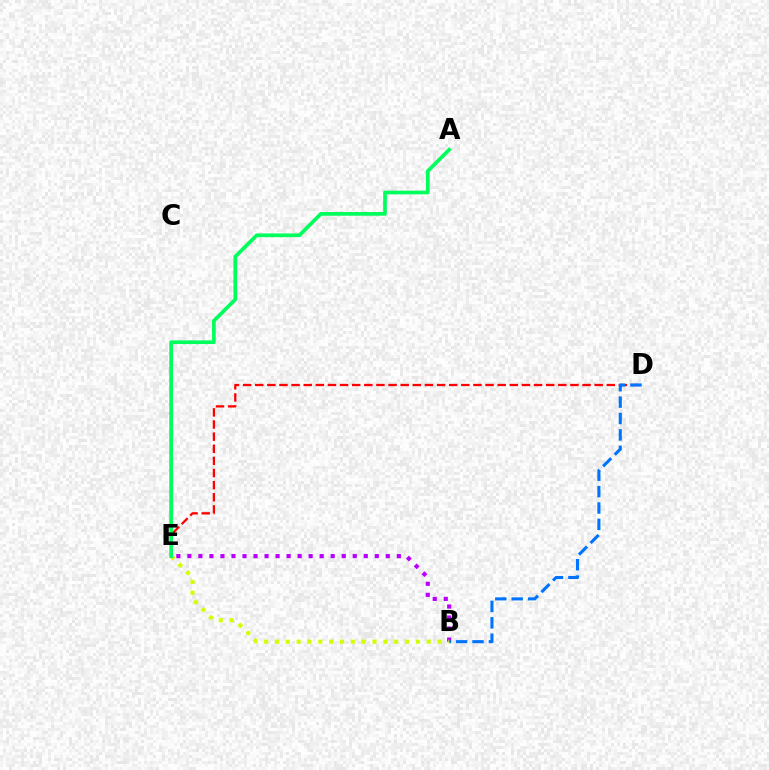{('D', 'E'): [{'color': '#ff0000', 'line_style': 'dashed', 'thickness': 1.65}], ('B', 'E'): [{'color': '#b900ff', 'line_style': 'dotted', 'thickness': 3.0}, {'color': '#d1ff00', 'line_style': 'dotted', 'thickness': 2.95}], ('B', 'D'): [{'color': '#0074ff', 'line_style': 'dashed', 'thickness': 2.23}], ('A', 'E'): [{'color': '#00ff5c', 'line_style': 'solid', 'thickness': 2.66}]}